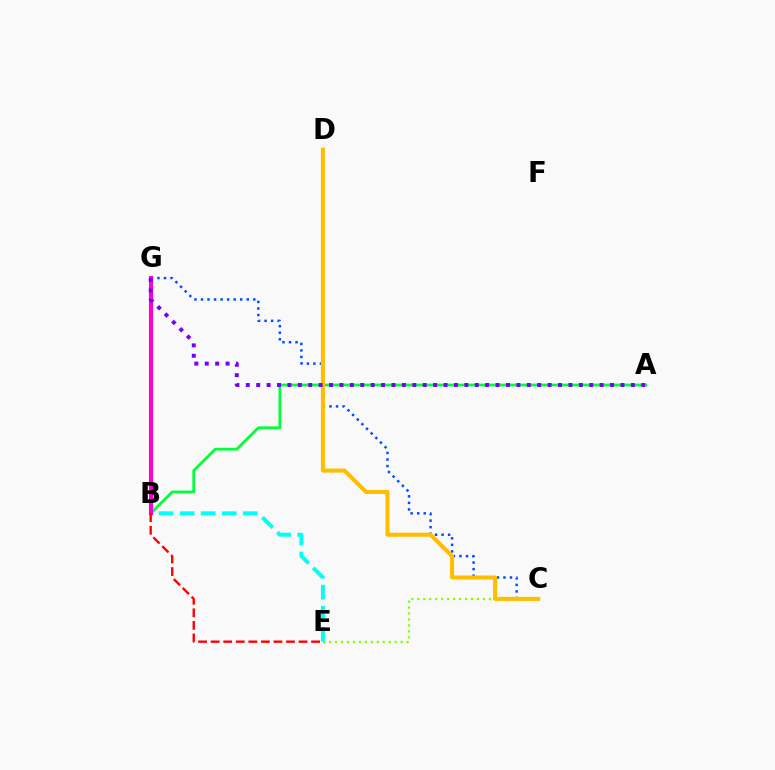{('C', 'G'): [{'color': '#004bff', 'line_style': 'dotted', 'thickness': 1.78}], ('C', 'E'): [{'color': '#84ff00', 'line_style': 'dotted', 'thickness': 1.62}], ('A', 'B'): [{'color': '#00ff39', 'line_style': 'solid', 'thickness': 1.99}], ('B', 'E'): [{'color': '#00fff6', 'line_style': 'dashed', 'thickness': 2.86}, {'color': '#ff0000', 'line_style': 'dashed', 'thickness': 1.71}], ('C', 'D'): [{'color': '#ffbd00', 'line_style': 'solid', 'thickness': 2.91}], ('B', 'G'): [{'color': '#ff00cf', 'line_style': 'solid', 'thickness': 2.96}], ('A', 'G'): [{'color': '#7200ff', 'line_style': 'dotted', 'thickness': 2.83}]}